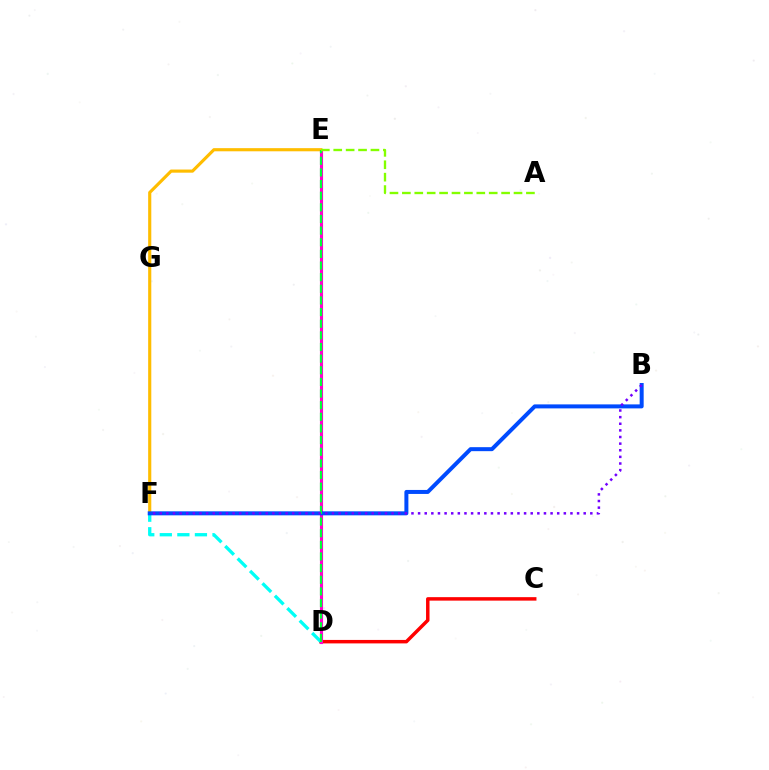{('C', 'D'): [{'color': '#ff0000', 'line_style': 'solid', 'thickness': 2.5}], ('D', 'E'): [{'color': '#ff00cf', 'line_style': 'solid', 'thickness': 2.25}, {'color': '#00ff39', 'line_style': 'dashed', 'thickness': 1.58}], ('D', 'F'): [{'color': '#00fff6', 'line_style': 'dashed', 'thickness': 2.39}], ('E', 'F'): [{'color': '#ffbd00', 'line_style': 'solid', 'thickness': 2.26}], ('B', 'F'): [{'color': '#004bff', 'line_style': 'solid', 'thickness': 2.88}, {'color': '#7200ff', 'line_style': 'dotted', 'thickness': 1.8}], ('A', 'E'): [{'color': '#84ff00', 'line_style': 'dashed', 'thickness': 1.69}]}